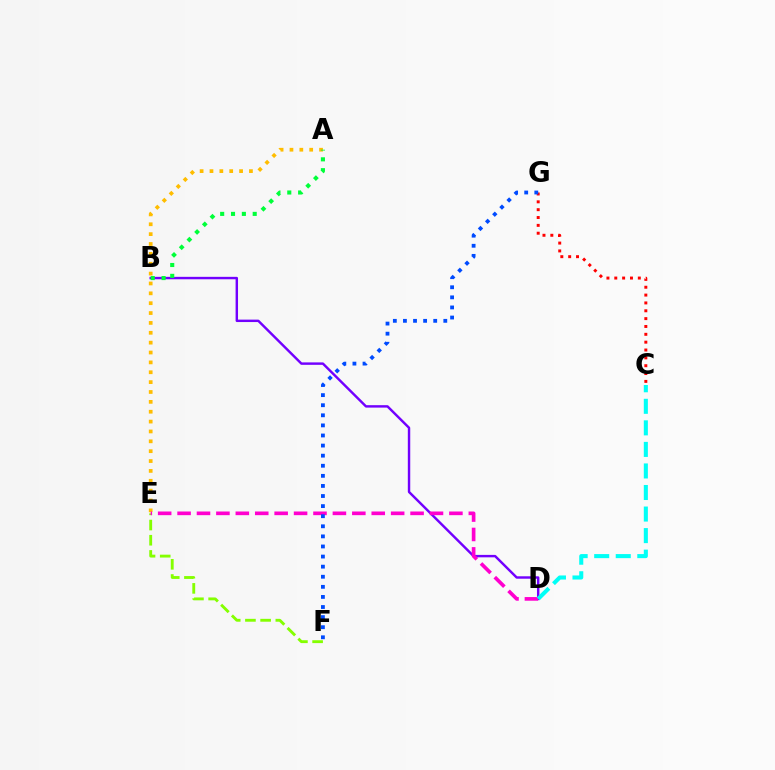{('A', 'E'): [{'color': '#ffbd00', 'line_style': 'dotted', 'thickness': 2.68}], ('B', 'D'): [{'color': '#7200ff', 'line_style': 'solid', 'thickness': 1.75}], ('A', 'B'): [{'color': '#00ff39', 'line_style': 'dotted', 'thickness': 2.95}], ('E', 'F'): [{'color': '#84ff00', 'line_style': 'dashed', 'thickness': 2.06}], ('D', 'E'): [{'color': '#ff00cf', 'line_style': 'dashed', 'thickness': 2.64}], ('C', 'D'): [{'color': '#00fff6', 'line_style': 'dashed', 'thickness': 2.93}], ('C', 'G'): [{'color': '#ff0000', 'line_style': 'dotted', 'thickness': 2.13}], ('F', 'G'): [{'color': '#004bff', 'line_style': 'dotted', 'thickness': 2.74}]}